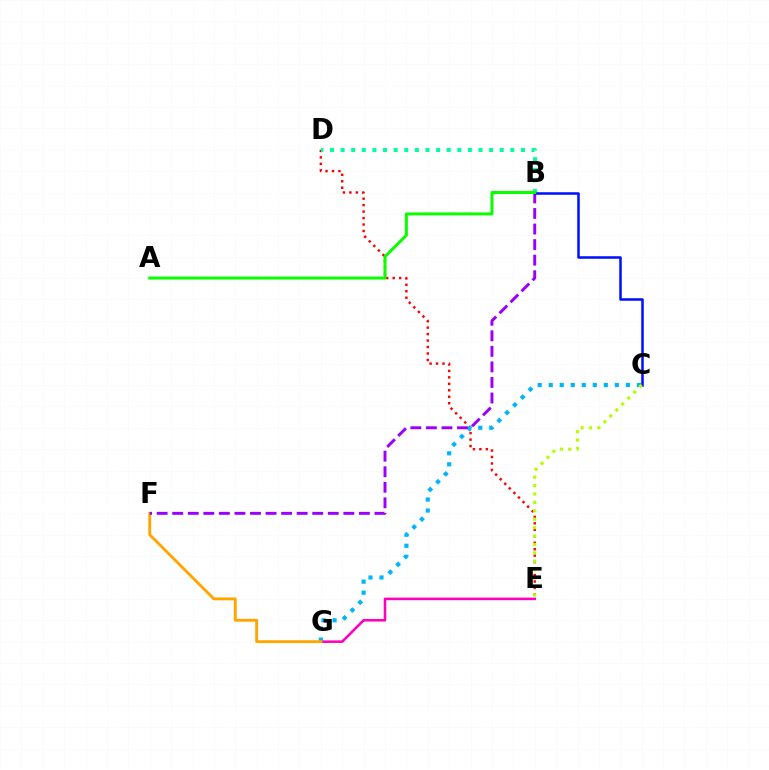{('D', 'E'): [{'color': '#ff0000', 'line_style': 'dotted', 'thickness': 1.76}], ('E', 'G'): [{'color': '#ff00bd', 'line_style': 'solid', 'thickness': 1.84}], ('C', 'G'): [{'color': '#00b5ff', 'line_style': 'dotted', 'thickness': 2.99}], ('F', 'G'): [{'color': '#ffa500', 'line_style': 'solid', 'thickness': 2.06}], ('B', 'F'): [{'color': '#9b00ff', 'line_style': 'dashed', 'thickness': 2.11}], ('B', 'D'): [{'color': '#00ff9d', 'line_style': 'dotted', 'thickness': 2.88}], ('B', 'C'): [{'color': '#0010ff', 'line_style': 'solid', 'thickness': 1.82}], ('A', 'B'): [{'color': '#08ff00', 'line_style': 'solid', 'thickness': 2.15}], ('C', 'E'): [{'color': '#b3ff00', 'line_style': 'dotted', 'thickness': 2.29}]}